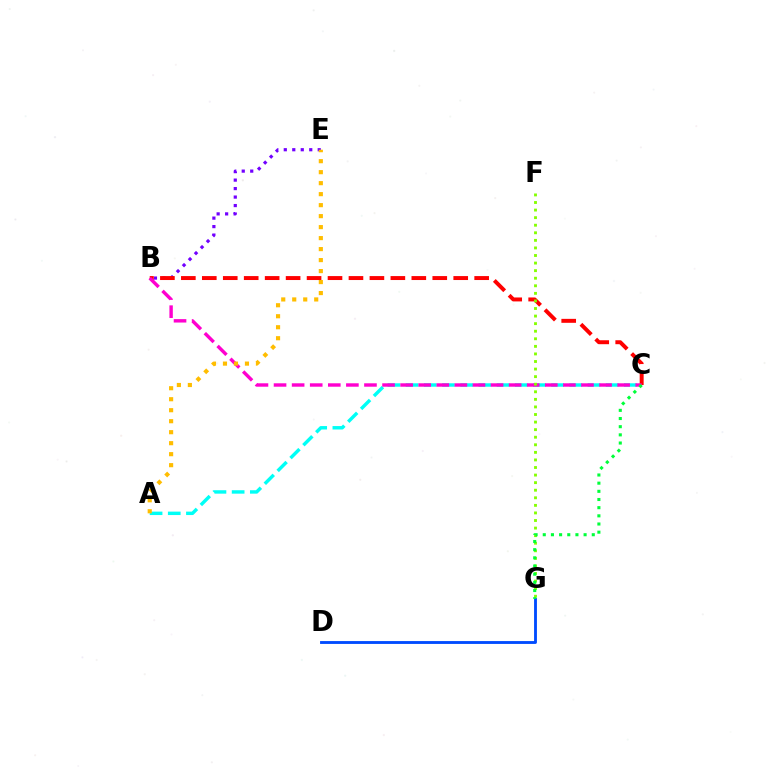{('B', 'E'): [{'color': '#7200ff', 'line_style': 'dotted', 'thickness': 2.31}], ('B', 'C'): [{'color': '#ff0000', 'line_style': 'dashed', 'thickness': 2.85}, {'color': '#ff00cf', 'line_style': 'dashed', 'thickness': 2.46}], ('A', 'C'): [{'color': '#00fff6', 'line_style': 'dashed', 'thickness': 2.47}], ('D', 'G'): [{'color': '#004bff', 'line_style': 'solid', 'thickness': 2.05}], ('F', 'G'): [{'color': '#84ff00', 'line_style': 'dotted', 'thickness': 2.06}], ('A', 'E'): [{'color': '#ffbd00', 'line_style': 'dotted', 'thickness': 2.99}], ('C', 'G'): [{'color': '#00ff39', 'line_style': 'dotted', 'thickness': 2.22}]}